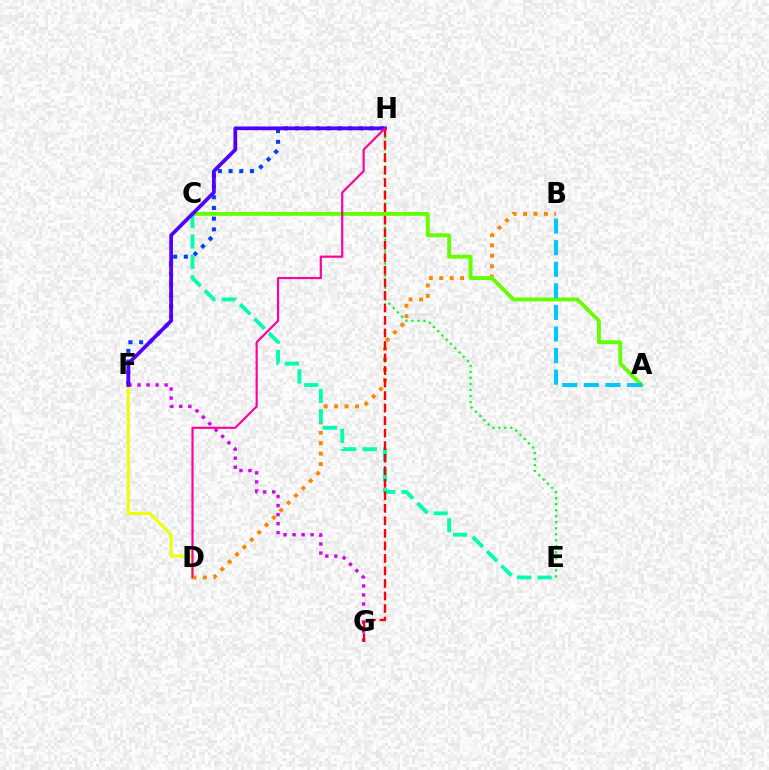{('E', 'H'): [{'color': '#00ff27', 'line_style': 'dotted', 'thickness': 1.63}], ('B', 'D'): [{'color': '#ff8800', 'line_style': 'dotted', 'thickness': 2.83}], ('F', 'G'): [{'color': '#d600ff', 'line_style': 'dotted', 'thickness': 2.45}], ('F', 'H'): [{'color': '#003fff', 'line_style': 'dotted', 'thickness': 2.91}, {'color': '#4f00ff', 'line_style': 'solid', 'thickness': 2.68}], ('A', 'C'): [{'color': '#66ff00', 'line_style': 'solid', 'thickness': 2.79}], ('C', 'E'): [{'color': '#00ffaf', 'line_style': 'dashed', 'thickness': 2.78}], ('A', 'B'): [{'color': '#00c7ff', 'line_style': 'dashed', 'thickness': 2.93}], ('D', 'F'): [{'color': '#eeff00', 'line_style': 'solid', 'thickness': 2.16}], ('G', 'H'): [{'color': '#ff0000', 'line_style': 'dashed', 'thickness': 1.7}], ('D', 'H'): [{'color': '#ff00a0', 'line_style': 'solid', 'thickness': 1.56}]}